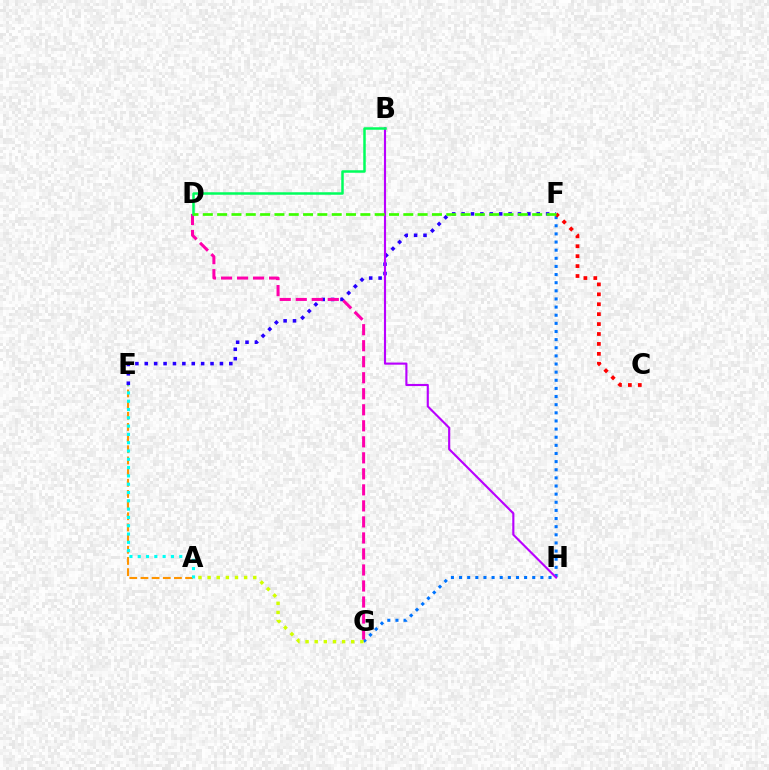{('A', 'E'): [{'color': '#ff9400', 'line_style': 'dashed', 'thickness': 1.52}, {'color': '#00fff6', 'line_style': 'dotted', 'thickness': 2.26}], ('F', 'G'): [{'color': '#0074ff', 'line_style': 'dotted', 'thickness': 2.21}], ('E', 'F'): [{'color': '#2500ff', 'line_style': 'dotted', 'thickness': 2.55}], ('B', 'H'): [{'color': '#b900ff', 'line_style': 'solid', 'thickness': 1.53}], ('D', 'G'): [{'color': '#ff00ac', 'line_style': 'dashed', 'thickness': 2.18}], ('B', 'D'): [{'color': '#00ff5c', 'line_style': 'solid', 'thickness': 1.8}], ('C', 'F'): [{'color': '#ff0000', 'line_style': 'dotted', 'thickness': 2.7}], ('A', 'G'): [{'color': '#d1ff00', 'line_style': 'dotted', 'thickness': 2.48}], ('D', 'F'): [{'color': '#3dff00', 'line_style': 'dashed', 'thickness': 1.95}]}